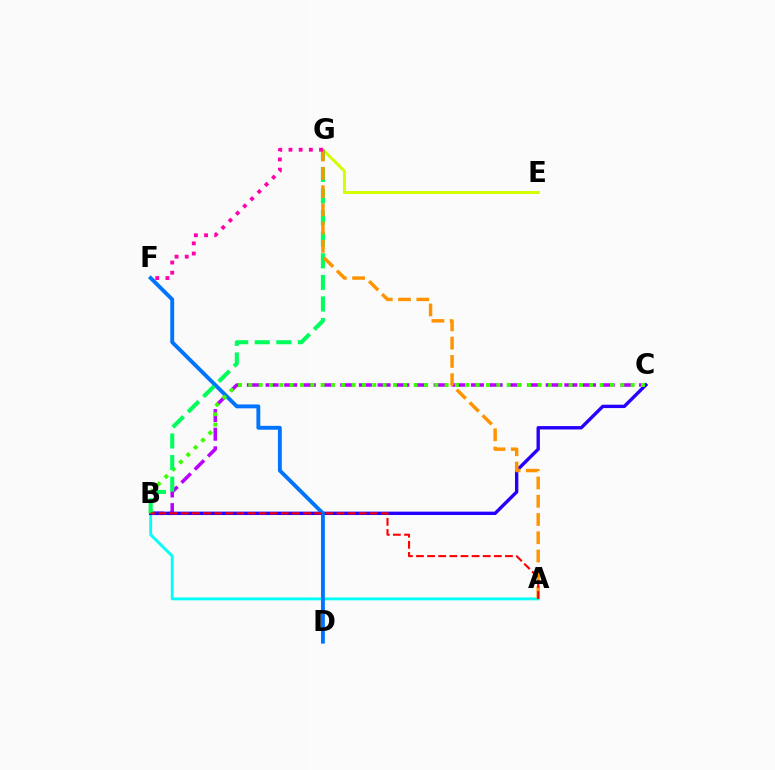{('B', 'C'): [{'color': '#b900ff', 'line_style': 'dashed', 'thickness': 2.54}, {'color': '#2500ff', 'line_style': 'solid', 'thickness': 2.42}, {'color': '#3dff00', 'line_style': 'dotted', 'thickness': 2.81}], ('A', 'B'): [{'color': '#00fff6', 'line_style': 'solid', 'thickness': 2.06}, {'color': '#ff0000', 'line_style': 'dashed', 'thickness': 1.51}], ('D', 'F'): [{'color': '#0074ff', 'line_style': 'solid', 'thickness': 2.79}], ('E', 'G'): [{'color': '#d1ff00', 'line_style': 'solid', 'thickness': 2.14}], ('B', 'G'): [{'color': '#00ff5c', 'line_style': 'dashed', 'thickness': 2.93}], ('A', 'G'): [{'color': '#ff9400', 'line_style': 'dashed', 'thickness': 2.48}], ('F', 'G'): [{'color': '#ff00ac', 'line_style': 'dotted', 'thickness': 2.76}]}